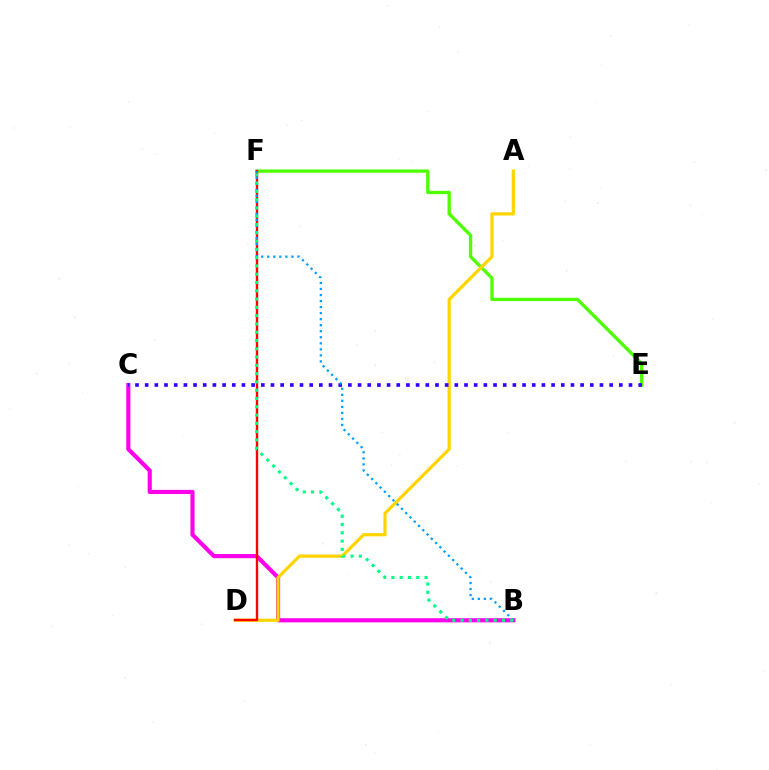{('E', 'F'): [{'color': '#4fff00', 'line_style': 'solid', 'thickness': 2.38}], ('B', 'C'): [{'color': '#ff00ed', 'line_style': 'solid', 'thickness': 2.99}], ('A', 'D'): [{'color': '#ffd500', 'line_style': 'solid', 'thickness': 2.32}], ('C', 'E'): [{'color': '#3700ff', 'line_style': 'dotted', 'thickness': 2.63}], ('D', 'F'): [{'color': '#ff0000', 'line_style': 'solid', 'thickness': 1.71}], ('B', 'F'): [{'color': '#009eff', 'line_style': 'dotted', 'thickness': 1.64}, {'color': '#00ff86', 'line_style': 'dotted', 'thickness': 2.25}]}